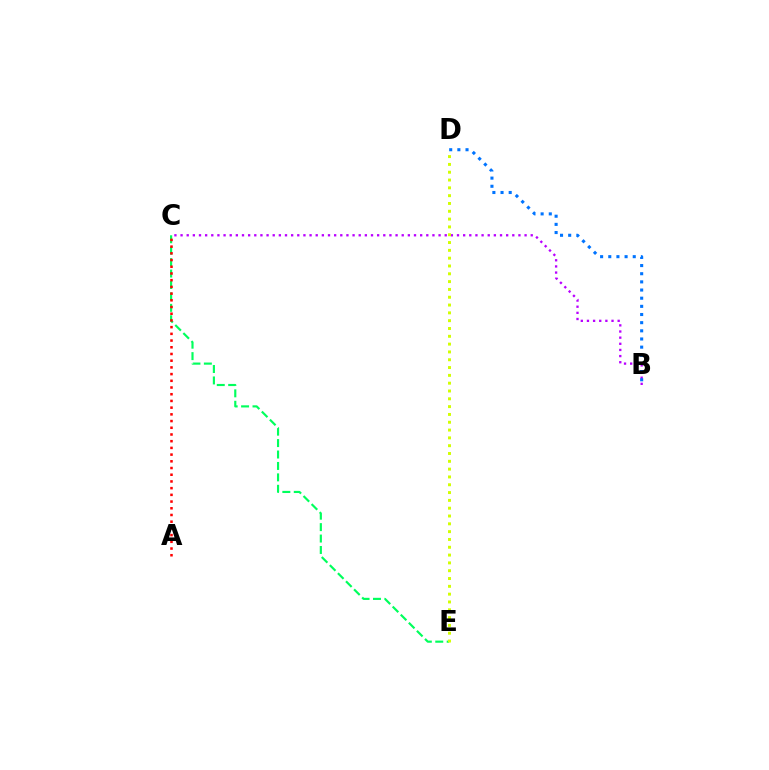{('C', 'E'): [{'color': '#00ff5c', 'line_style': 'dashed', 'thickness': 1.55}], ('B', 'C'): [{'color': '#b900ff', 'line_style': 'dotted', 'thickness': 1.67}], ('B', 'D'): [{'color': '#0074ff', 'line_style': 'dotted', 'thickness': 2.22}], ('A', 'C'): [{'color': '#ff0000', 'line_style': 'dotted', 'thickness': 1.82}], ('D', 'E'): [{'color': '#d1ff00', 'line_style': 'dotted', 'thickness': 2.12}]}